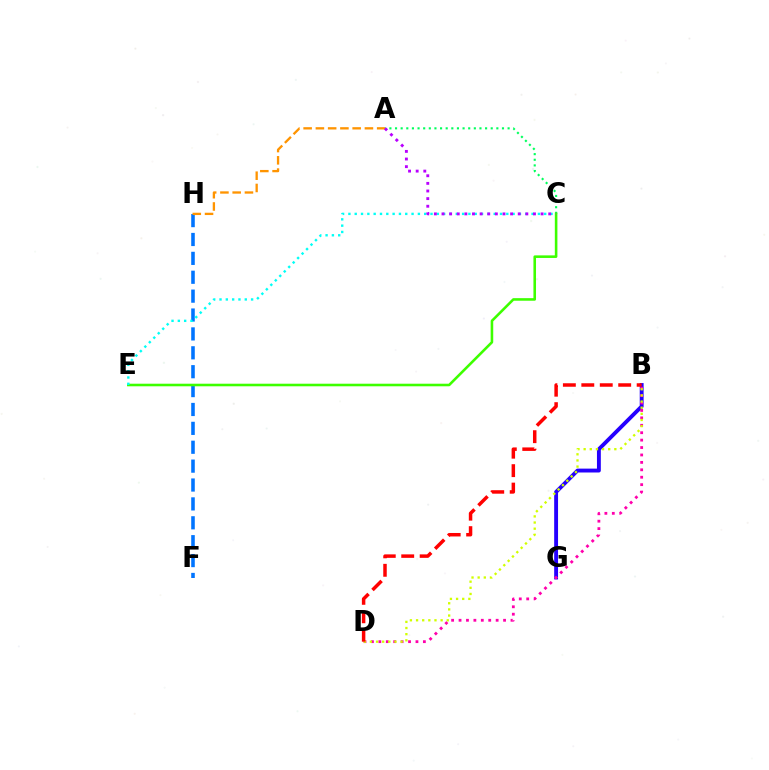{('F', 'H'): [{'color': '#0074ff', 'line_style': 'dashed', 'thickness': 2.57}], ('B', 'G'): [{'color': '#2500ff', 'line_style': 'solid', 'thickness': 2.79}], ('B', 'D'): [{'color': '#ff00ac', 'line_style': 'dotted', 'thickness': 2.02}, {'color': '#d1ff00', 'line_style': 'dotted', 'thickness': 1.67}, {'color': '#ff0000', 'line_style': 'dashed', 'thickness': 2.51}], ('A', 'H'): [{'color': '#ff9400', 'line_style': 'dashed', 'thickness': 1.67}], ('A', 'C'): [{'color': '#00ff5c', 'line_style': 'dotted', 'thickness': 1.53}, {'color': '#b900ff', 'line_style': 'dotted', 'thickness': 2.07}], ('C', 'E'): [{'color': '#3dff00', 'line_style': 'solid', 'thickness': 1.86}, {'color': '#00fff6', 'line_style': 'dotted', 'thickness': 1.72}]}